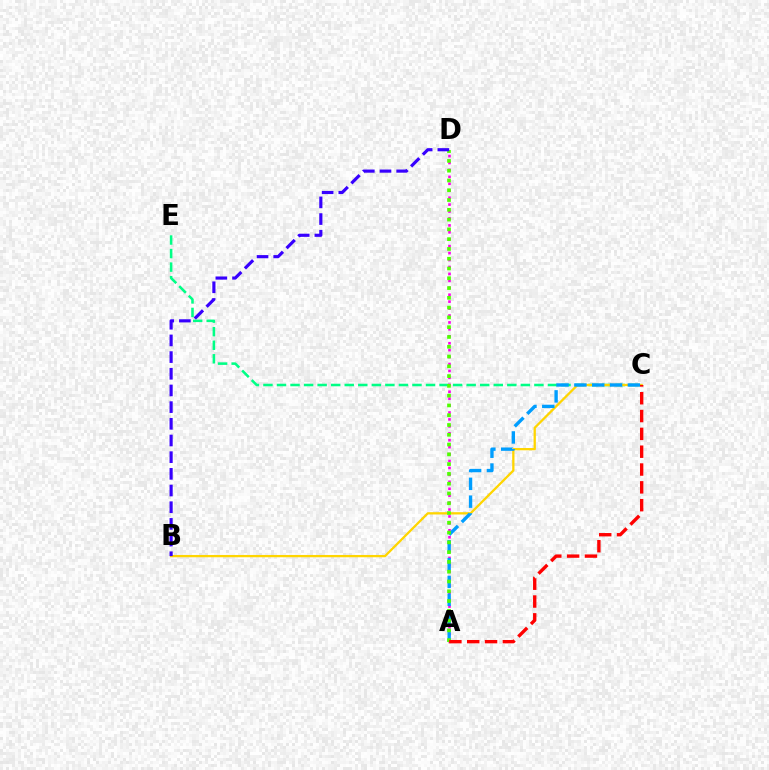{('A', 'D'): [{'color': '#ff00ed', 'line_style': 'dotted', 'thickness': 1.88}, {'color': '#4fff00', 'line_style': 'dotted', 'thickness': 2.66}], ('C', 'E'): [{'color': '#00ff86', 'line_style': 'dashed', 'thickness': 1.84}], ('B', 'C'): [{'color': '#ffd500', 'line_style': 'solid', 'thickness': 1.65}], ('A', 'C'): [{'color': '#009eff', 'line_style': 'dashed', 'thickness': 2.42}, {'color': '#ff0000', 'line_style': 'dashed', 'thickness': 2.42}], ('B', 'D'): [{'color': '#3700ff', 'line_style': 'dashed', 'thickness': 2.27}]}